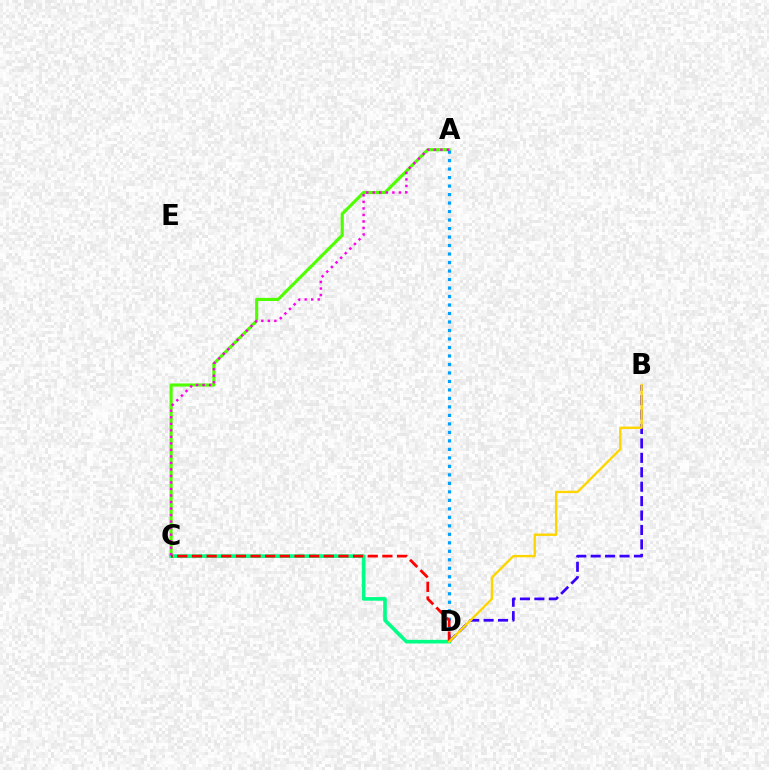{('B', 'D'): [{'color': '#3700ff', 'line_style': 'dashed', 'thickness': 1.96}, {'color': '#ffd500', 'line_style': 'solid', 'thickness': 1.7}], ('A', 'C'): [{'color': '#4fff00', 'line_style': 'solid', 'thickness': 2.25}, {'color': '#ff00ed', 'line_style': 'dotted', 'thickness': 1.77}], ('A', 'D'): [{'color': '#009eff', 'line_style': 'dotted', 'thickness': 2.31}], ('C', 'D'): [{'color': '#00ff86', 'line_style': 'solid', 'thickness': 2.61}, {'color': '#ff0000', 'line_style': 'dashed', 'thickness': 1.99}]}